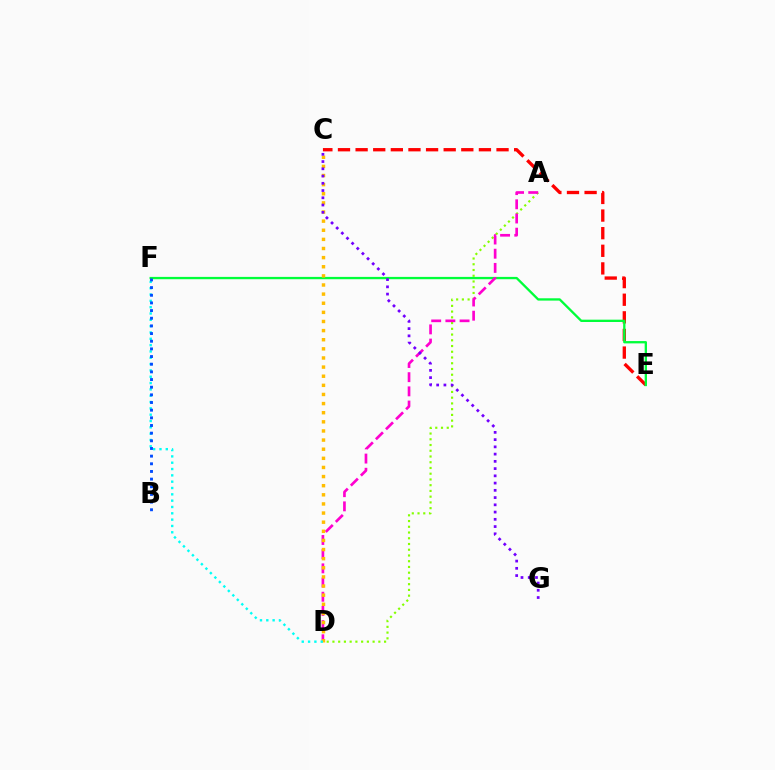{('A', 'D'): [{'color': '#84ff00', 'line_style': 'dotted', 'thickness': 1.56}, {'color': '#ff00cf', 'line_style': 'dashed', 'thickness': 1.93}], ('C', 'E'): [{'color': '#ff0000', 'line_style': 'dashed', 'thickness': 2.39}], ('E', 'F'): [{'color': '#00ff39', 'line_style': 'solid', 'thickness': 1.67}], ('C', 'D'): [{'color': '#ffbd00', 'line_style': 'dotted', 'thickness': 2.48}], ('D', 'F'): [{'color': '#00fff6', 'line_style': 'dotted', 'thickness': 1.72}], ('B', 'F'): [{'color': '#004bff', 'line_style': 'dotted', 'thickness': 2.08}], ('C', 'G'): [{'color': '#7200ff', 'line_style': 'dotted', 'thickness': 1.97}]}